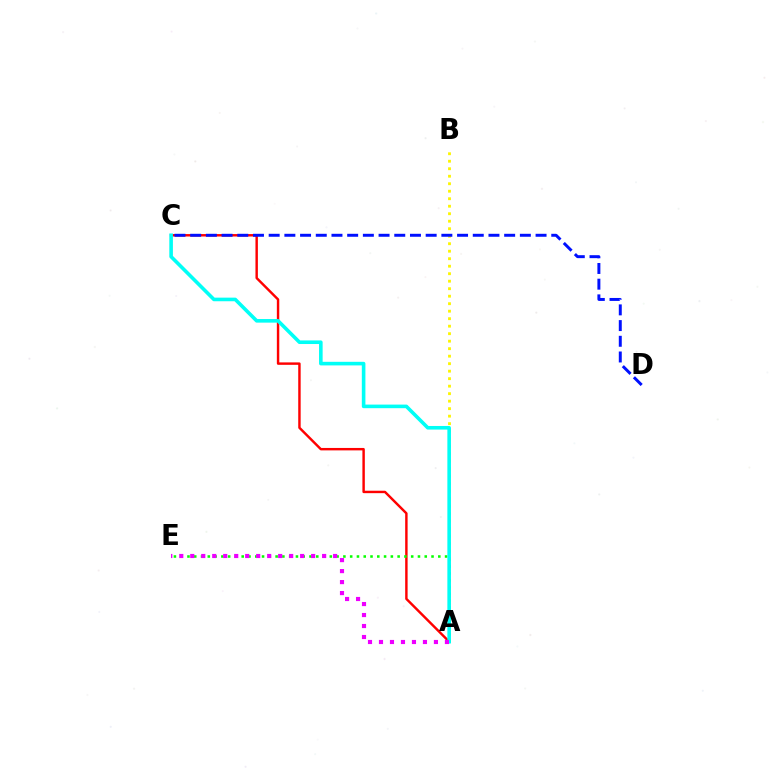{('A', 'B'): [{'color': '#fcf500', 'line_style': 'dotted', 'thickness': 2.04}], ('A', 'C'): [{'color': '#ff0000', 'line_style': 'solid', 'thickness': 1.75}, {'color': '#00fff6', 'line_style': 'solid', 'thickness': 2.59}], ('A', 'E'): [{'color': '#08ff00', 'line_style': 'dotted', 'thickness': 1.84}, {'color': '#ee00ff', 'line_style': 'dotted', 'thickness': 2.99}], ('C', 'D'): [{'color': '#0010ff', 'line_style': 'dashed', 'thickness': 2.13}]}